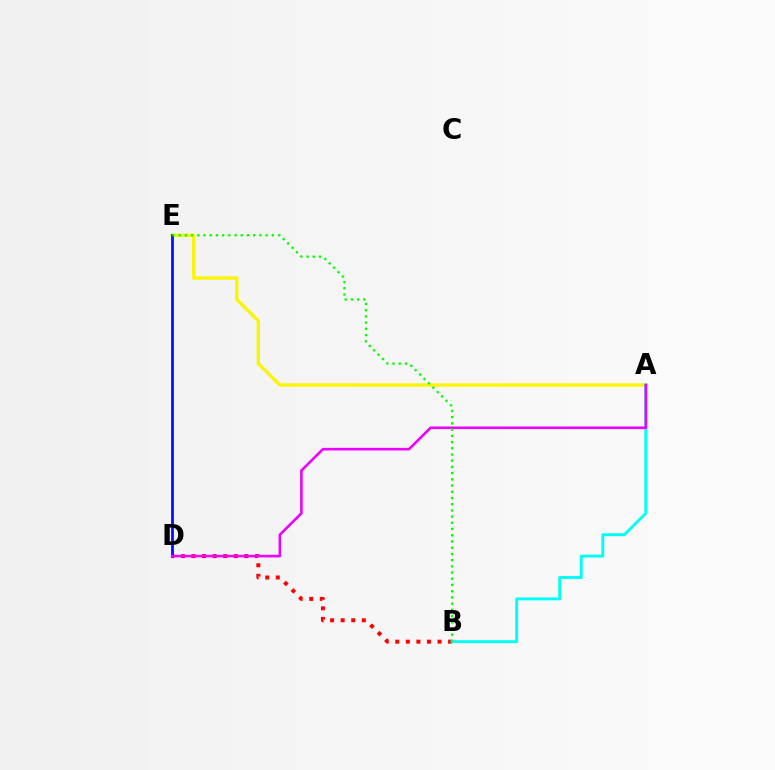{('B', 'D'): [{'color': '#ff0000', 'line_style': 'dotted', 'thickness': 2.87}], ('A', 'E'): [{'color': '#fcf500', 'line_style': 'solid', 'thickness': 2.39}], ('D', 'E'): [{'color': '#0010ff', 'line_style': 'solid', 'thickness': 1.99}], ('A', 'B'): [{'color': '#00fff6', 'line_style': 'solid', 'thickness': 2.11}], ('A', 'D'): [{'color': '#ee00ff', 'line_style': 'solid', 'thickness': 1.87}], ('B', 'E'): [{'color': '#08ff00', 'line_style': 'dotted', 'thickness': 1.69}]}